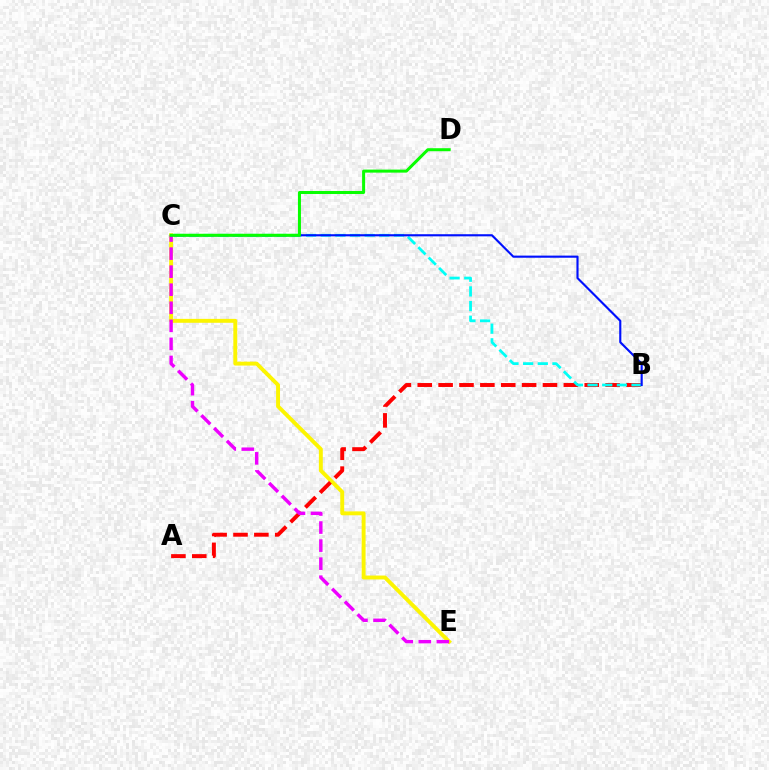{('C', 'E'): [{'color': '#fcf500', 'line_style': 'solid', 'thickness': 2.82}, {'color': '#ee00ff', 'line_style': 'dashed', 'thickness': 2.45}], ('A', 'B'): [{'color': '#ff0000', 'line_style': 'dashed', 'thickness': 2.84}], ('B', 'C'): [{'color': '#00fff6', 'line_style': 'dashed', 'thickness': 1.99}, {'color': '#0010ff', 'line_style': 'solid', 'thickness': 1.54}], ('C', 'D'): [{'color': '#08ff00', 'line_style': 'solid', 'thickness': 2.17}]}